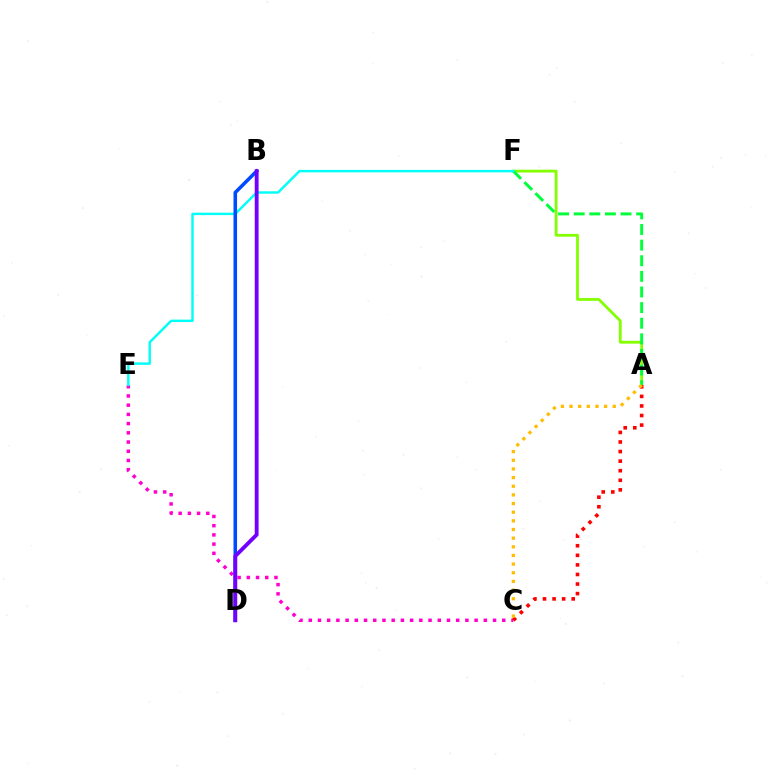{('A', 'F'): [{'color': '#84ff00', 'line_style': 'solid', 'thickness': 2.01}, {'color': '#00ff39', 'line_style': 'dashed', 'thickness': 2.12}], ('C', 'E'): [{'color': '#ff00cf', 'line_style': 'dotted', 'thickness': 2.5}], ('A', 'C'): [{'color': '#ff0000', 'line_style': 'dotted', 'thickness': 2.6}, {'color': '#ffbd00', 'line_style': 'dotted', 'thickness': 2.35}], ('E', 'F'): [{'color': '#00fff6', 'line_style': 'solid', 'thickness': 1.74}], ('B', 'D'): [{'color': '#004bff', 'line_style': 'solid', 'thickness': 2.55}, {'color': '#7200ff', 'line_style': 'solid', 'thickness': 2.78}]}